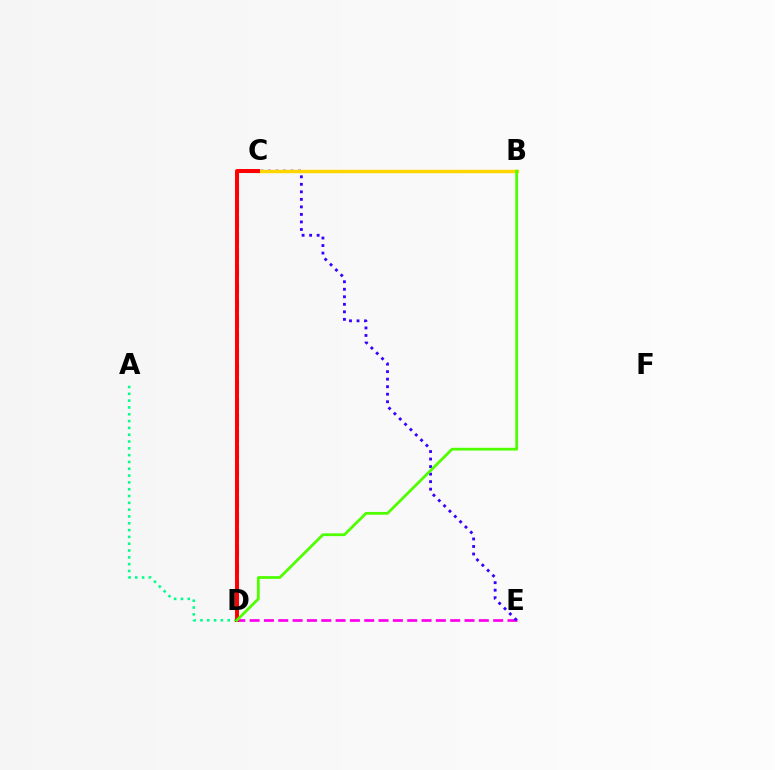{('D', 'E'): [{'color': '#ff00ed', 'line_style': 'dashed', 'thickness': 1.95}], ('C', 'E'): [{'color': '#3700ff', 'line_style': 'dotted', 'thickness': 2.04}], ('A', 'D'): [{'color': '#00ff86', 'line_style': 'dotted', 'thickness': 1.85}], ('B', 'C'): [{'color': '#ffd500', 'line_style': 'solid', 'thickness': 2.48}], ('C', 'D'): [{'color': '#009eff', 'line_style': 'dashed', 'thickness': 2.24}, {'color': '#ff0000', 'line_style': 'solid', 'thickness': 2.86}], ('B', 'D'): [{'color': '#4fff00', 'line_style': 'solid', 'thickness': 2.0}]}